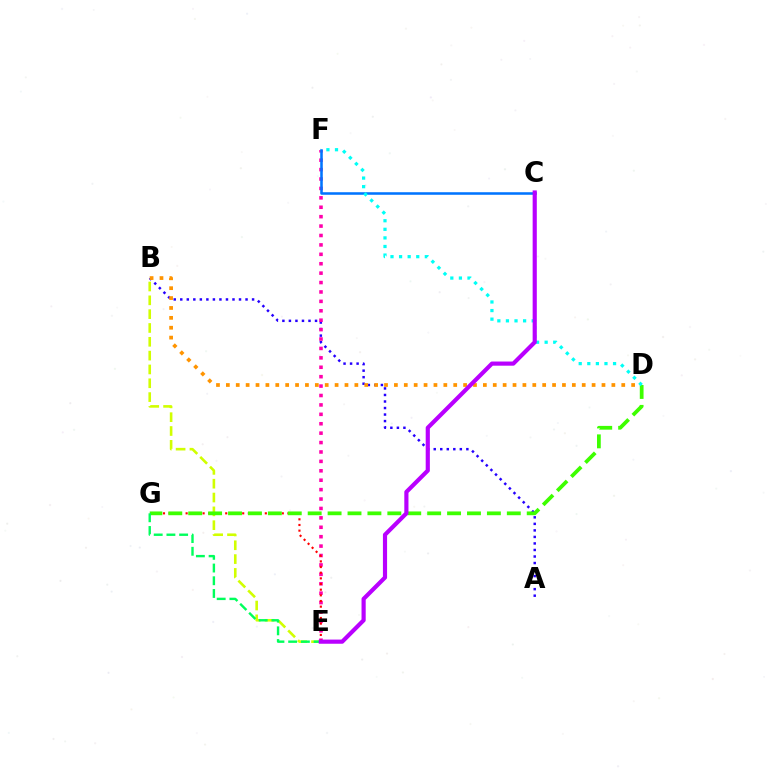{('B', 'E'): [{'color': '#d1ff00', 'line_style': 'dashed', 'thickness': 1.88}], ('A', 'B'): [{'color': '#2500ff', 'line_style': 'dotted', 'thickness': 1.77}], ('E', 'F'): [{'color': '#ff00ac', 'line_style': 'dotted', 'thickness': 2.56}], ('C', 'F'): [{'color': '#0074ff', 'line_style': 'solid', 'thickness': 1.83}], ('E', 'G'): [{'color': '#ff0000', 'line_style': 'dotted', 'thickness': 1.54}, {'color': '#00ff5c', 'line_style': 'dashed', 'thickness': 1.73}], ('B', 'D'): [{'color': '#ff9400', 'line_style': 'dotted', 'thickness': 2.69}], ('D', 'G'): [{'color': '#3dff00', 'line_style': 'dashed', 'thickness': 2.71}], ('D', 'F'): [{'color': '#00fff6', 'line_style': 'dotted', 'thickness': 2.33}], ('C', 'E'): [{'color': '#b900ff', 'line_style': 'solid', 'thickness': 2.99}]}